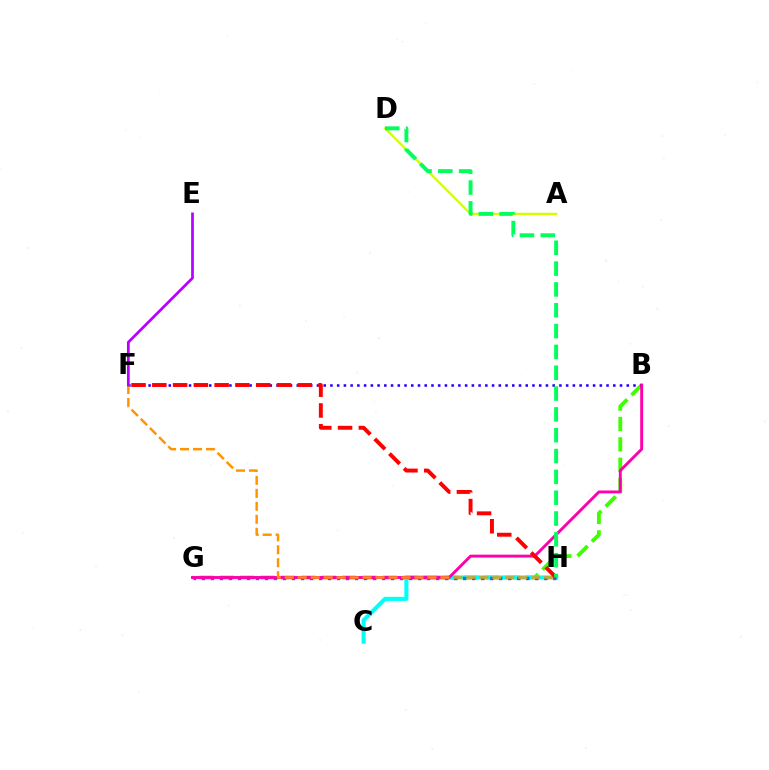{('A', 'D'): [{'color': '#d1ff00', 'line_style': 'solid', 'thickness': 1.63}], ('B', 'G'): [{'color': '#3dff00', 'line_style': 'dashed', 'thickness': 2.77}, {'color': '#ff00ac', 'line_style': 'solid', 'thickness': 2.1}], ('C', 'H'): [{'color': '#00fff6', 'line_style': 'solid', 'thickness': 2.95}], ('B', 'F'): [{'color': '#2500ff', 'line_style': 'dotted', 'thickness': 1.83}], ('G', 'H'): [{'color': '#0074ff', 'line_style': 'dotted', 'thickness': 2.45}], ('F', 'H'): [{'color': '#ff9400', 'line_style': 'dashed', 'thickness': 1.76}, {'color': '#ff0000', 'line_style': 'dashed', 'thickness': 2.82}], ('E', 'F'): [{'color': '#b900ff', 'line_style': 'solid', 'thickness': 1.96}], ('D', 'H'): [{'color': '#00ff5c', 'line_style': 'dashed', 'thickness': 2.83}]}